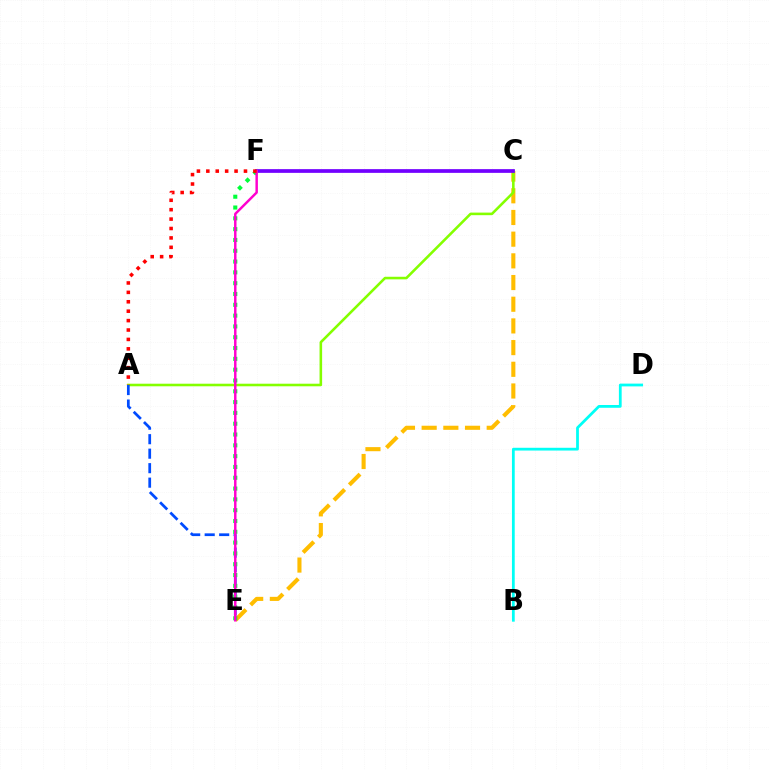{('C', 'E'): [{'color': '#ffbd00', 'line_style': 'dashed', 'thickness': 2.95}], ('A', 'C'): [{'color': '#84ff00', 'line_style': 'solid', 'thickness': 1.86}], ('A', 'E'): [{'color': '#004bff', 'line_style': 'dashed', 'thickness': 1.97}], ('C', 'F'): [{'color': '#7200ff', 'line_style': 'solid', 'thickness': 2.68}], ('E', 'F'): [{'color': '#00ff39', 'line_style': 'dotted', 'thickness': 2.94}, {'color': '#ff00cf', 'line_style': 'solid', 'thickness': 1.77}], ('B', 'D'): [{'color': '#00fff6', 'line_style': 'solid', 'thickness': 2.0}], ('A', 'F'): [{'color': '#ff0000', 'line_style': 'dotted', 'thickness': 2.56}]}